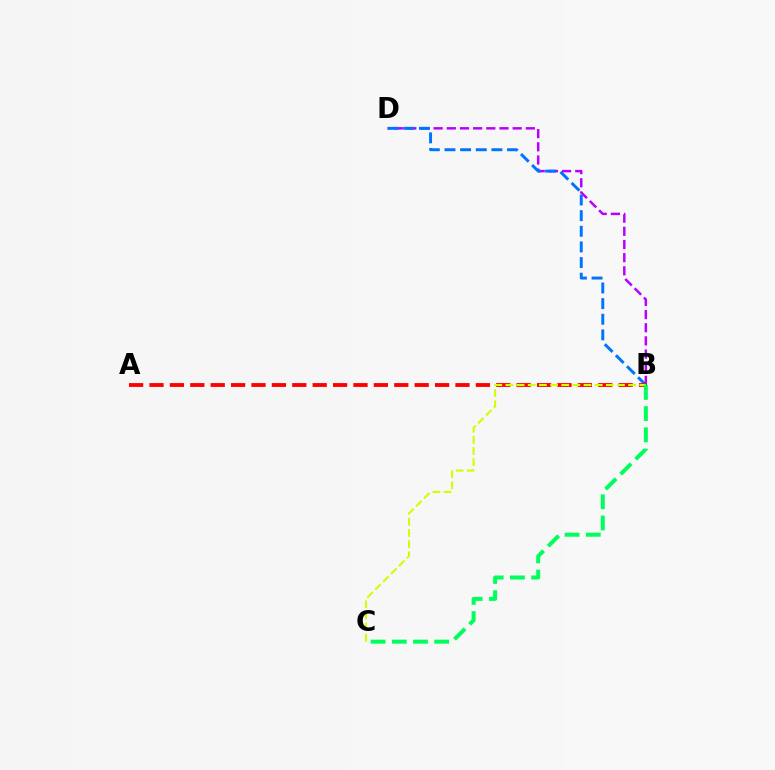{('B', 'D'): [{'color': '#b900ff', 'line_style': 'dashed', 'thickness': 1.79}, {'color': '#0074ff', 'line_style': 'dashed', 'thickness': 2.12}], ('A', 'B'): [{'color': '#ff0000', 'line_style': 'dashed', 'thickness': 2.77}], ('B', 'C'): [{'color': '#d1ff00', 'line_style': 'dashed', 'thickness': 1.52}, {'color': '#00ff5c', 'line_style': 'dashed', 'thickness': 2.88}]}